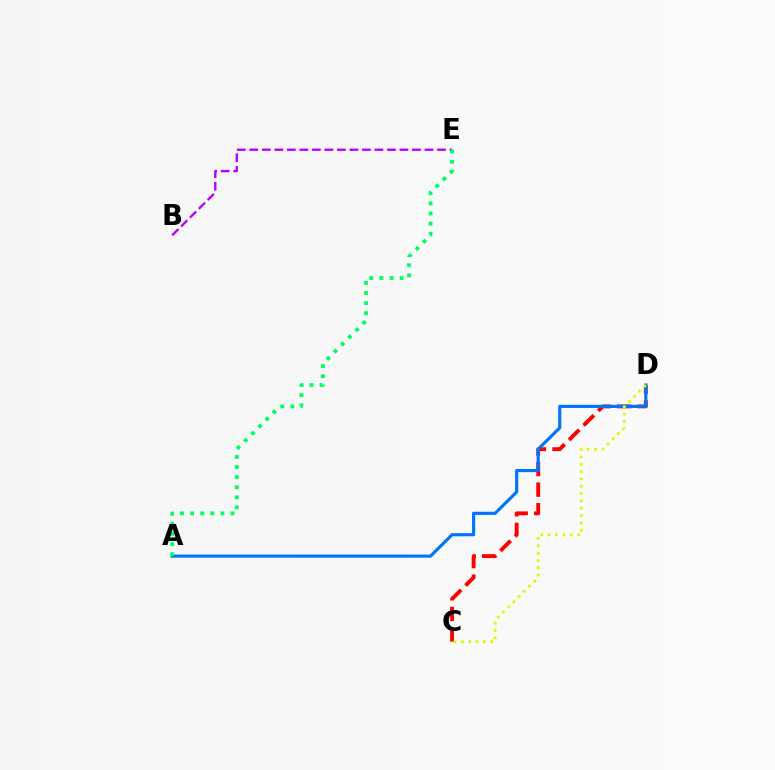{('C', 'D'): [{'color': '#ff0000', 'line_style': 'dashed', 'thickness': 2.8}, {'color': '#d1ff00', 'line_style': 'dotted', 'thickness': 1.99}], ('A', 'D'): [{'color': '#0074ff', 'line_style': 'solid', 'thickness': 2.27}], ('B', 'E'): [{'color': '#b900ff', 'line_style': 'dashed', 'thickness': 1.7}], ('A', 'E'): [{'color': '#00ff5c', 'line_style': 'dotted', 'thickness': 2.75}]}